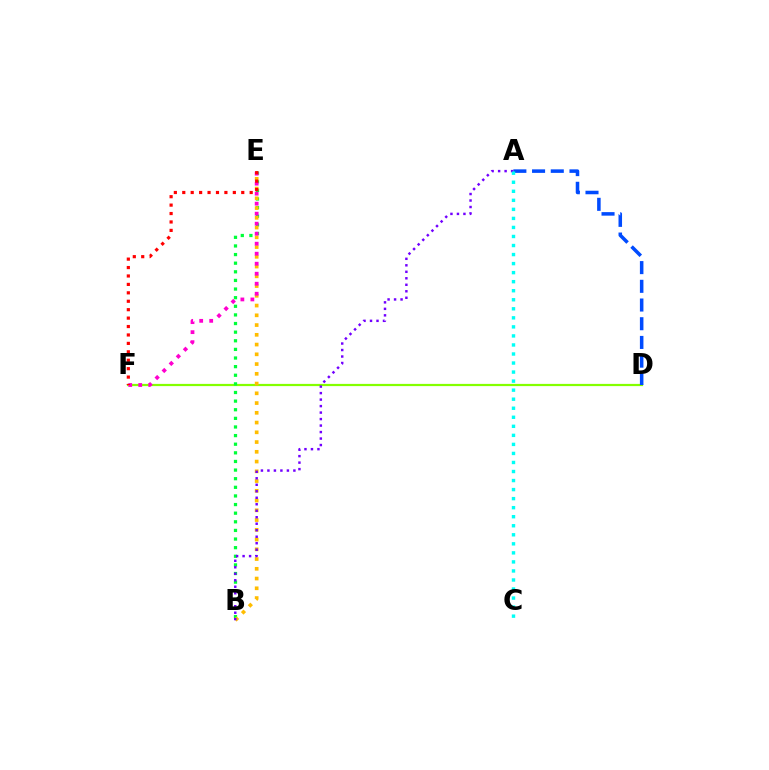{('D', 'F'): [{'color': '#84ff00', 'line_style': 'solid', 'thickness': 1.59}], ('A', 'D'): [{'color': '#004bff', 'line_style': 'dashed', 'thickness': 2.54}], ('B', 'E'): [{'color': '#00ff39', 'line_style': 'dotted', 'thickness': 2.34}, {'color': '#ffbd00', 'line_style': 'dotted', 'thickness': 2.65}], ('E', 'F'): [{'color': '#ff00cf', 'line_style': 'dotted', 'thickness': 2.72}, {'color': '#ff0000', 'line_style': 'dotted', 'thickness': 2.29}], ('A', 'B'): [{'color': '#7200ff', 'line_style': 'dotted', 'thickness': 1.76}], ('A', 'C'): [{'color': '#00fff6', 'line_style': 'dotted', 'thickness': 2.46}]}